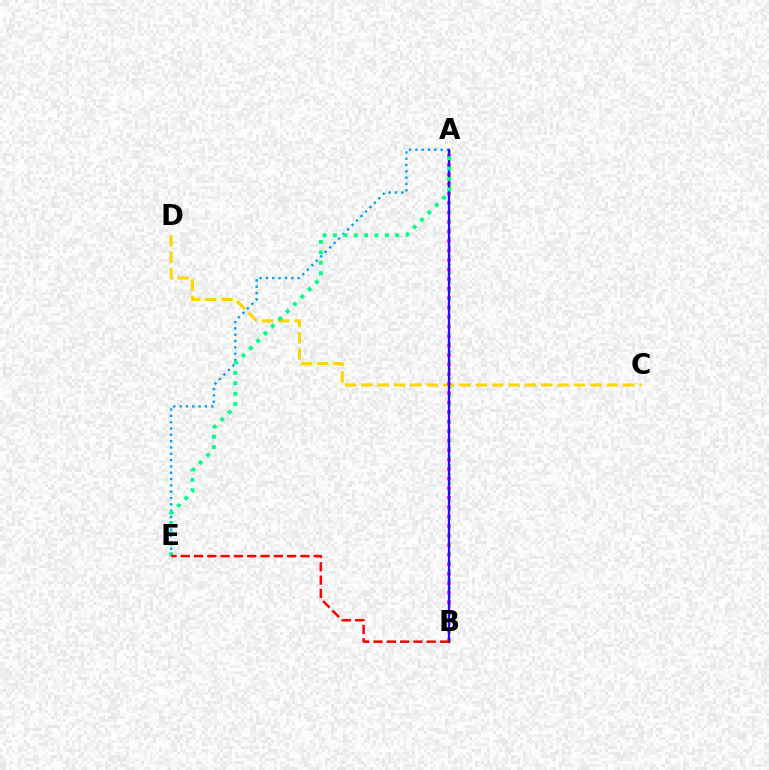{('C', 'D'): [{'color': '#ffd500', 'line_style': 'dashed', 'thickness': 2.22}], ('A', 'B'): [{'color': '#ff00ed', 'line_style': 'dotted', 'thickness': 2.58}, {'color': '#4fff00', 'line_style': 'dotted', 'thickness': 2.38}, {'color': '#3700ff', 'line_style': 'solid', 'thickness': 1.62}], ('A', 'E'): [{'color': '#009eff', 'line_style': 'dotted', 'thickness': 1.72}, {'color': '#00ff86', 'line_style': 'dotted', 'thickness': 2.82}], ('B', 'E'): [{'color': '#ff0000', 'line_style': 'dashed', 'thickness': 1.81}]}